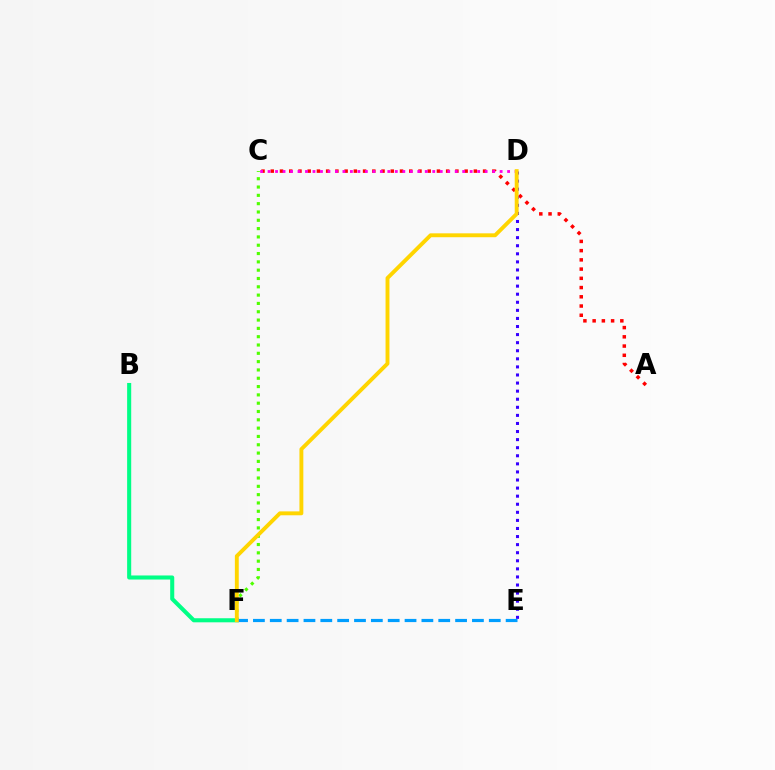{('A', 'C'): [{'color': '#ff0000', 'line_style': 'dotted', 'thickness': 2.51}], ('B', 'F'): [{'color': '#00ff86', 'line_style': 'solid', 'thickness': 2.93}], ('D', 'E'): [{'color': '#3700ff', 'line_style': 'dotted', 'thickness': 2.19}], ('C', 'F'): [{'color': '#4fff00', 'line_style': 'dotted', 'thickness': 2.26}], ('E', 'F'): [{'color': '#009eff', 'line_style': 'dashed', 'thickness': 2.29}], ('C', 'D'): [{'color': '#ff00ed', 'line_style': 'dotted', 'thickness': 2.03}], ('D', 'F'): [{'color': '#ffd500', 'line_style': 'solid', 'thickness': 2.8}]}